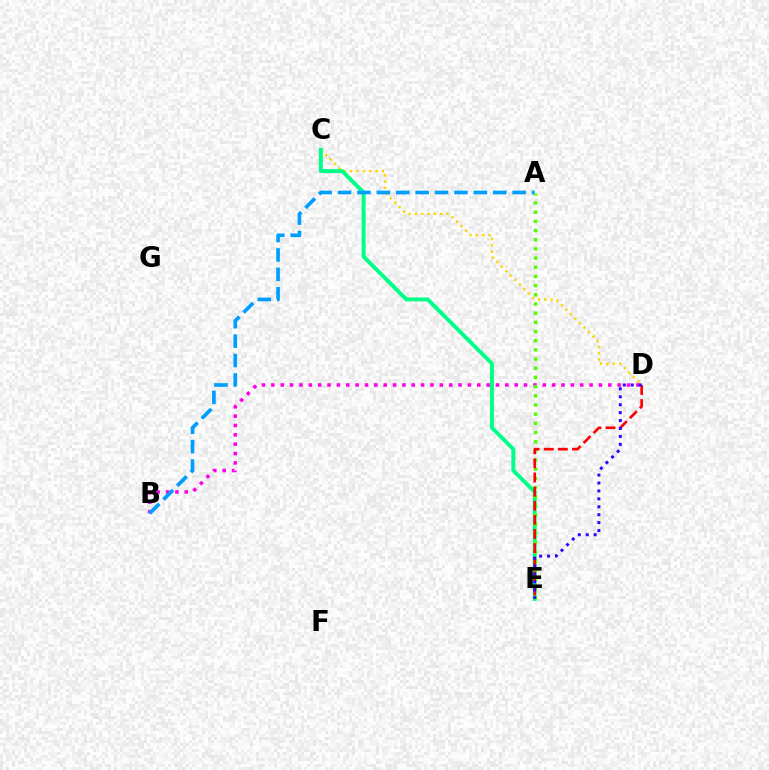{('B', 'D'): [{'color': '#ff00ed', 'line_style': 'dotted', 'thickness': 2.54}], ('C', 'D'): [{'color': '#ffd500', 'line_style': 'dotted', 'thickness': 1.72}], ('C', 'E'): [{'color': '#00ff86', 'line_style': 'solid', 'thickness': 2.83}], ('A', 'B'): [{'color': '#009eff', 'line_style': 'dashed', 'thickness': 2.64}], ('A', 'E'): [{'color': '#4fff00', 'line_style': 'dotted', 'thickness': 2.49}], ('D', 'E'): [{'color': '#ff0000', 'line_style': 'dashed', 'thickness': 1.92}, {'color': '#3700ff', 'line_style': 'dotted', 'thickness': 2.15}]}